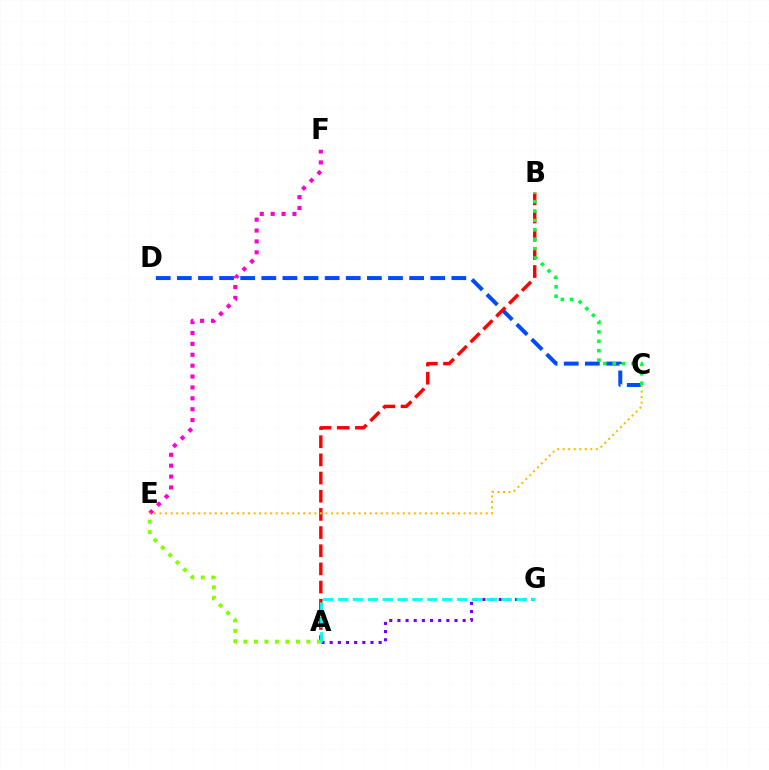{('C', 'D'): [{'color': '#004bff', 'line_style': 'dashed', 'thickness': 2.87}], ('E', 'F'): [{'color': '#ff00cf', 'line_style': 'dotted', 'thickness': 2.96}], ('A', 'B'): [{'color': '#ff0000', 'line_style': 'dashed', 'thickness': 2.47}], ('A', 'E'): [{'color': '#84ff00', 'line_style': 'dotted', 'thickness': 2.85}], ('A', 'G'): [{'color': '#7200ff', 'line_style': 'dotted', 'thickness': 2.22}, {'color': '#00fff6', 'line_style': 'dashed', 'thickness': 2.02}], ('C', 'E'): [{'color': '#ffbd00', 'line_style': 'dotted', 'thickness': 1.5}], ('B', 'C'): [{'color': '#00ff39', 'line_style': 'dotted', 'thickness': 2.56}]}